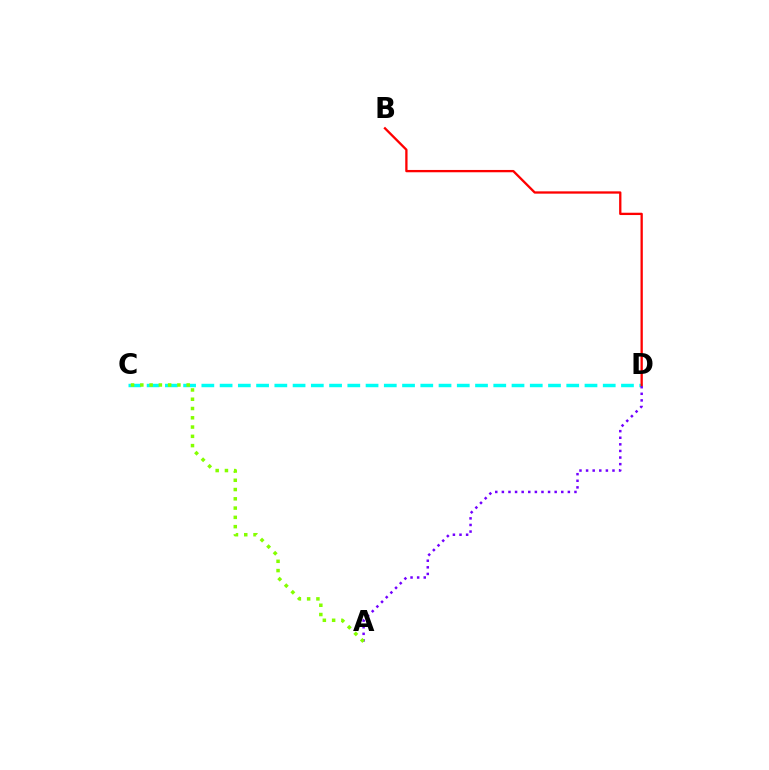{('C', 'D'): [{'color': '#00fff6', 'line_style': 'dashed', 'thickness': 2.48}], ('A', 'D'): [{'color': '#7200ff', 'line_style': 'dotted', 'thickness': 1.79}], ('A', 'C'): [{'color': '#84ff00', 'line_style': 'dotted', 'thickness': 2.52}], ('B', 'D'): [{'color': '#ff0000', 'line_style': 'solid', 'thickness': 1.66}]}